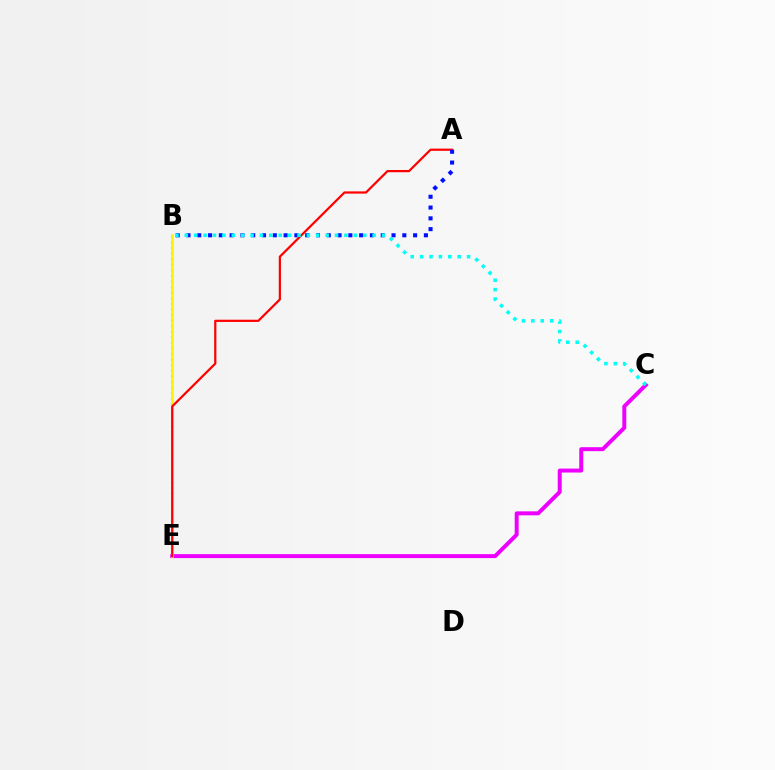{('B', 'E'): [{'color': '#08ff00', 'line_style': 'dotted', 'thickness': 1.52}, {'color': '#fcf500', 'line_style': 'solid', 'thickness': 1.96}], ('C', 'E'): [{'color': '#ee00ff', 'line_style': 'solid', 'thickness': 2.85}], ('A', 'E'): [{'color': '#ff0000', 'line_style': 'solid', 'thickness': 1.6}], ('A', 'B'): [{'color': '#0010ff', 'line_style': 'dotted', 'thickness': 2.93}], ('B', 'C'): [{'color': '#00fff6', 'line_style': 'dotted', 'thickness': 2.55}]}